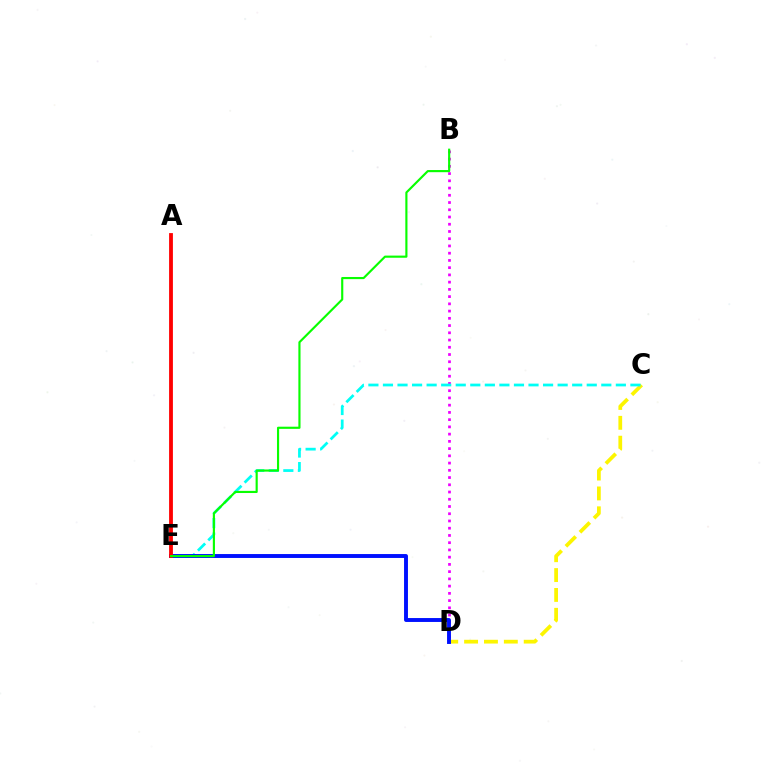{('C', 'D'): [{'color': '#fcf500', 'line_style': 'dashed', 'thickness': 2.7}], ('B', 'D'): [{'color': '#ee00ff', 'line_style': 'dotted', 'thickness': 1.97}], ('C', 'E'): [{'color': '#00fff6', 'line_style': 'dashed', 'thickness': 1.98}], ('D', 'E'): [{'color': '#0010ff', 'line_style': 'solid', 'thickness': 2.81}], ('A', 'E'): [{'color': '#ff0000', 'line_style': 'solid', 'thickness': 2.75}], ('B', 'E'): [{'color': '#08ff00', 'line_style': 'solid', 'thickness': 1.55}]}